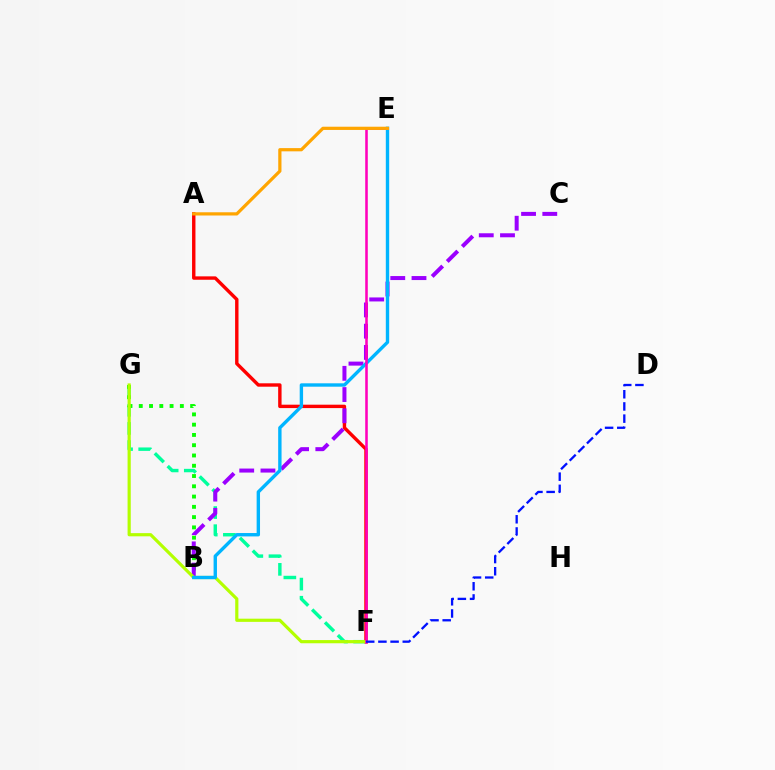{('F', 'G'): [{'color': '#00ff9d', 'line_style': 'dashed', 'thickness': 2.46}, {'color': '#b3ff00', 'line_style': 'solid', 'thickness': 2.29}], ('A', 'F'): [{'color': '#ff0000', 'line_style': 'solid', 'thickness': 2.45}], ('B', 'G'): [{'color': '#08ff00', 'line_style': 'dotted', 'thickness': 2.79}], ('B', 'C'): [{'color': '#9b00ff', 'line_style': 'dashed', 'thickness': 2.88}], ('B', 'E'): [{'color': '#00b5ff', 'line_style': 'solid', 'thickness': 2.43}], ('E', 'F'): [{'color': '#ff00bd', 'line_style': 'solid', 'thickness': 1.85}], ('A', 'E'): [{'color': '#ffa500', 'line_style': 'solid', 'thickness': 2.32}], ('D', 'F'): [{'color': '#0010ff', 'line_style': 'dashed', 'thickness': 1.66}]}